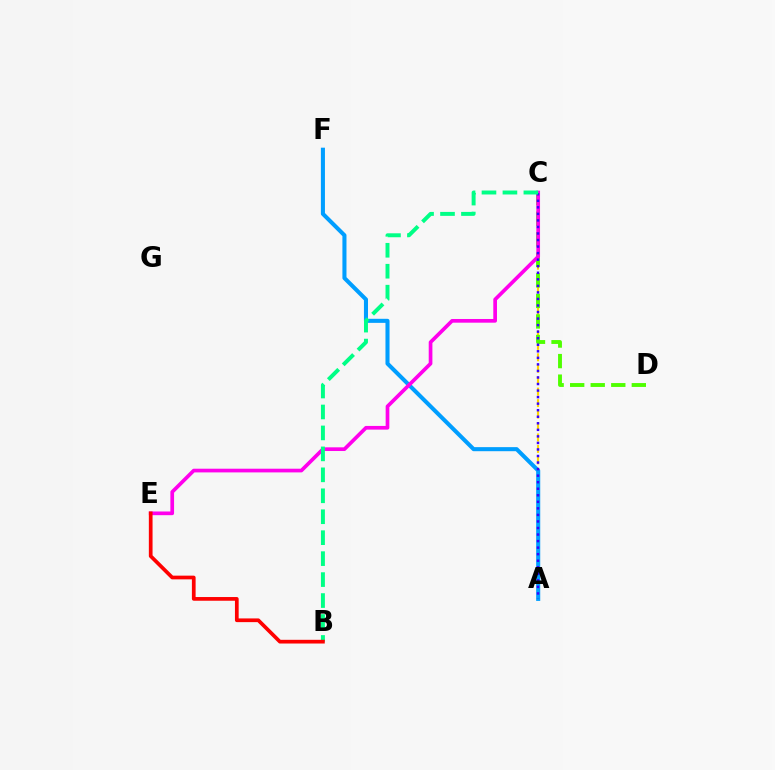{('A', 'C'): [{'color': '#ffd500', 'line_style': 'dashed', 'thickness': 1.56}, {'color': '#3700ff', 'line_style': 'dotted', 'thickness': 1.78}], ('C', 'D'): [{'color': '#4fff00', 'line_style': 'dashed', 'thickness': 2.79}], ('A', 'F'): [{'color': '#009eff', 'line_style': 'solid', 'thickness': 2.92}], ('C', 'E'): [{'color': '#ff00ed', 'line_style': 'solid', 'thickness': 2.65}], ('B', 'C'): [{'color': '#00ff86', 'line_style': 'dashed', 'thickness': 2.85}], ('B', 'E'): [{'color': '#ff0000', 'line_style': 'solid', 'thickness': 2.67}]}